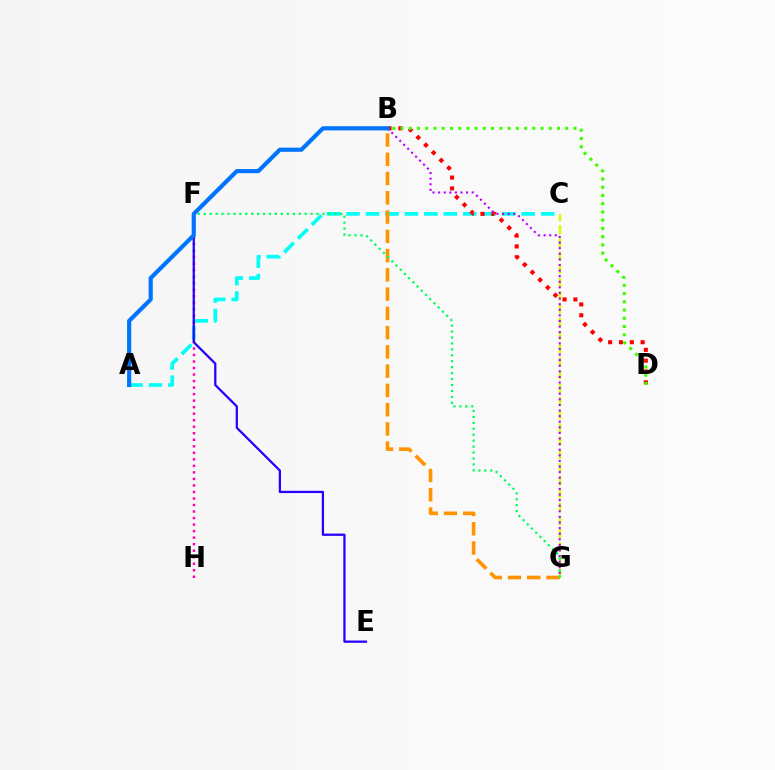{('F', 'H'): [{'color': '#ff00ac', 'line_style': 'dotted', 'thickness': 1.77}], ('C', 'G'): [{'color': '#d1ff00', 'line_style': 'dashed', 'thickness': 1.8}], ('A', 'C'): [{'color': '#00fff6', 'line_style': 'dashed', 'thickness': 2.64}], ('B', 'D'): [{'color': '#ff0000', 'line_style': 'dotted', 'thickness': 2.94}, {'color': '#3dff00', 'line_style': 'dotted', 'thickness': 2.24}], ('B', 'G'): [{'color': '#ff9400', 'line_style': 'dashed', 'thickness': 2.62}, {'color': '#b900ff', 'line_style': 'dotted', 'thickness': 1.52}], ('F', 'G'): [{'color': '#00ff5c', 'line_style': 'dotted', 'thickness': 1.61}], ('E', 'F'): [{'color': '#2500ff', 'line_style': 'solid', 'thickness': 1.62}], ('A', 'B'): [{'color': '#0074ff', 'line_style': 'solid', 'thickness': 2.99}]}